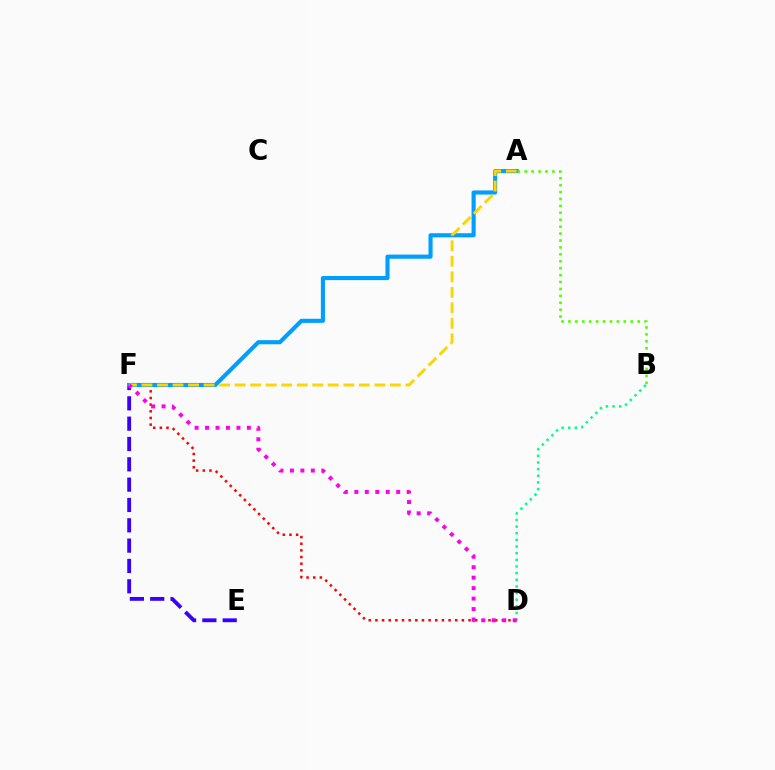{('E', 'F'): [{'color': '#3700ff', 'line_style': 'dashed', 'thickness': 2.76}], ('D', 'F'): [{'color': '#ff0000', 'line_style': 'dotted', 'thickness': 1.81}, {'color': '#ff00ed', 'line_style': 'dotted', 'thickness': 2.84}], ('B', 'D'): [{'color': '#00ff86', 'line_style': 'dotted', 'thickness': 1.81}], ('A', 'F'): [{'color': '#009eff', 'line_style': 'solid', 'thickness': 2.97}, {'color': '#ffd500', 'line_style': 'dashed', 'thickness': 2.11}], ('A', 'B'): [{'color': '#4fff00', 'line_style': 'dotted', 'thickness': 1.88}]}